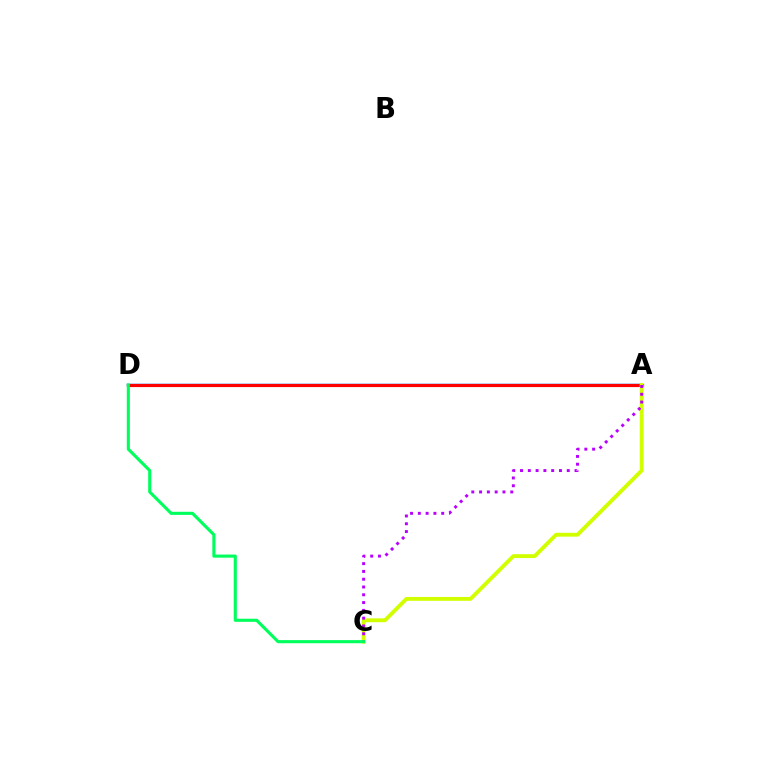{('A', 'D'): [{'color': '#0074ff', 'line_style': 'solid', 'thickness': 1.78}, {'color': '#ff0000', 'line_style': 'solid', 'thickness': 2.28}], ('A', 'C'): [{'color': '#d1ff00', 'line_style': 'solid', 'thickness': 2.78}, {'color': '#b900ff', 'line_style': 'dotted', 'thickness': 2.12}], ('C', 'D'): [{'color': '#00ff5c', 'line_style': 'solid', 'thickness': 2.24}]}